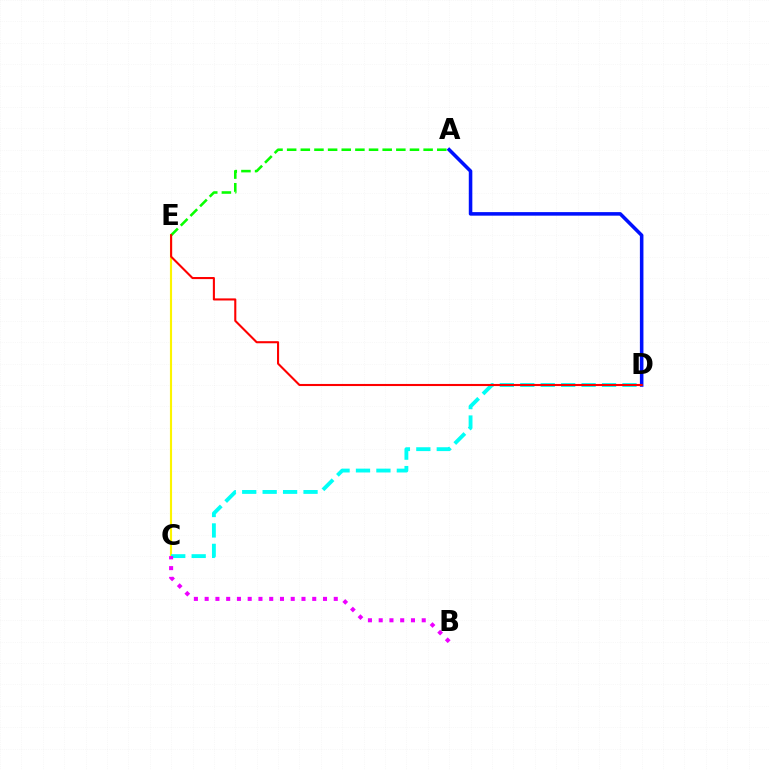{('A', 'D'): [{'color': '#0010ff', 'line_style': 'solid', 'thickness': 2.56}], ('C', 'E'): [{'color': '#fcf500', 'line_style': 'solid', 'thickness': 1.54}], ('C', 'D'): [{'color': '#00fff6', 'line_style': 'dashed', 'thickness': 2.78}], ('A', 'E'): [{'color': '#08ff00', 'line_style': 'dashed', 'thickness': 1.85}], ('D', 'E'): [{'color': '#ff0000', 'line_style': 'solid', 'thickness': 1.5}], ('B', 'C'): [{'color': '#ee00ff', 'line_style': 'dotted', 'thickness': 2.92}]}